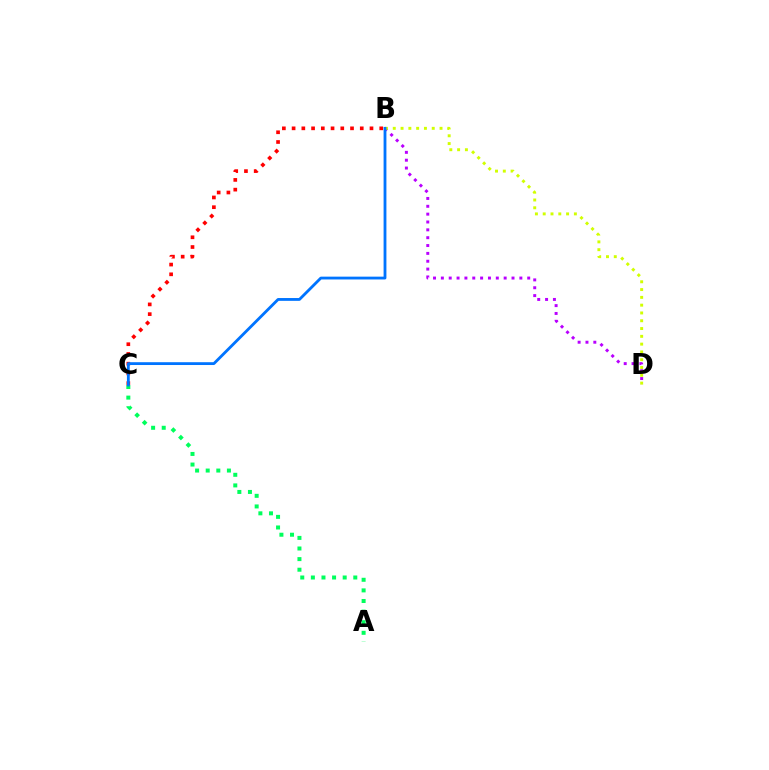{('B', 'D'): [{'color': '#b900ff', 'line_style': 'dotted', 'thickness': 2.13}, {'color': '#d1ff00', 'line_style': 'dotted', 'thickness': 2.12}], ('B', 'C'): [{'color': '#ff0000', 'line_style': 'dotted', 'thickness': 2.65}, {'color': '#0074ff', 'line_style': 'solid', 'thickness': 2.03}], ('A', 'C'): [{'color': '#00ff5c', 'line_style': 'dotted', 'thickness': 2.88}]}